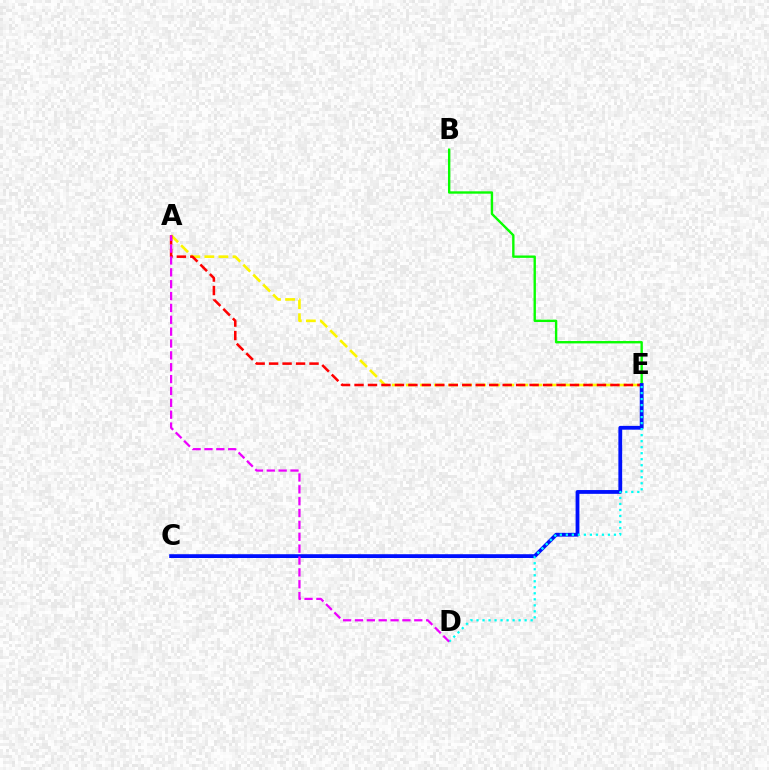{('A', 'E'): [{'color': '#fcf500', 'line_style': 'dashed', 'thickness': 1.91}, {'color': '#ff0000', 'line_style': 'dashed', 'thickness': 1.83}], ('B', 'E'): [{'color': '#08ff00', 'line_style': 'solid', 'thickness': 1.71}], ('C', 'E'): [{'color': '#0010ff', 'line_style': 'solid', 'thickness': 2.73}], ('D', 'E'): [{'color': '#00fff6', 'line_style': 'dotted', 'thickness': 1.63}], ('A', 'D'): [{'color': '#ee00ff', 'line_style': 'dashed', 'thickness': 1.61}]}